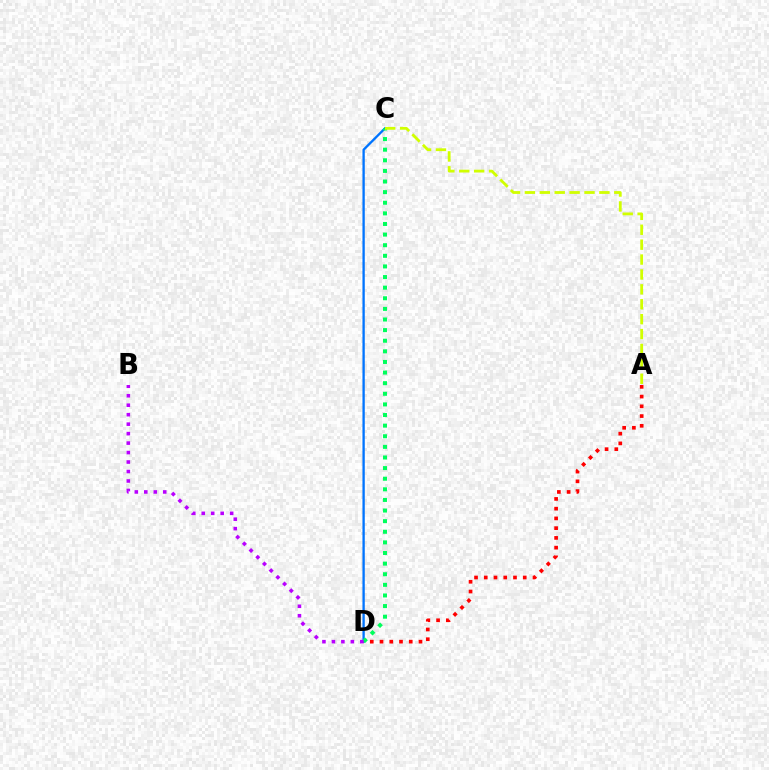{('C', 'D'): [{'color': '#0074ff', 'line_style': 'solid', 'thickness': 1.68}, {'color': '#00ff5c', 'line_style': 'dotted', 'thickness': 2.88}], ('A', 'D'): [{'color': '#ff0000', 'line_style': 'dotted', 'thickness': 2.65}], ('B', 'D'): [{'color': '#b900ff', 'line_style': 'dotted', 'thickness': 2.57}], ('A', 'C'): [{'color': '#d1ff00', 'line_style': 'dashed', 'thickness': 2.02}]}